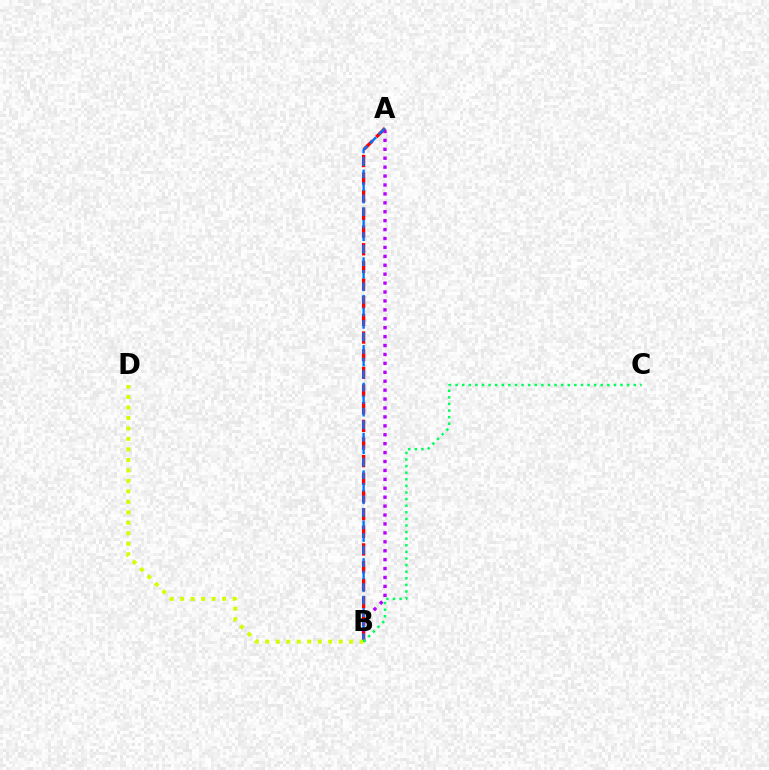{('A', 'B'): [{'color': '#b900ff', 'line_style': 'dotted', 'thickness': 2.42}, {'color': '#ff0000', 'line_style': 'dashed', 'thickness': 2.4}, {'color': '#0074ff', 'line_style': 'dashed', 'thickness': 1.7}], ('B', 'D'): [{'color': '#d1ff00', 'line_style': 'dotted', 'thickness': 2.85}], ('B', 'C'): [{'color': '#00ff5c', 'line_style': 'dotted', 'thickness': 1.79}]}